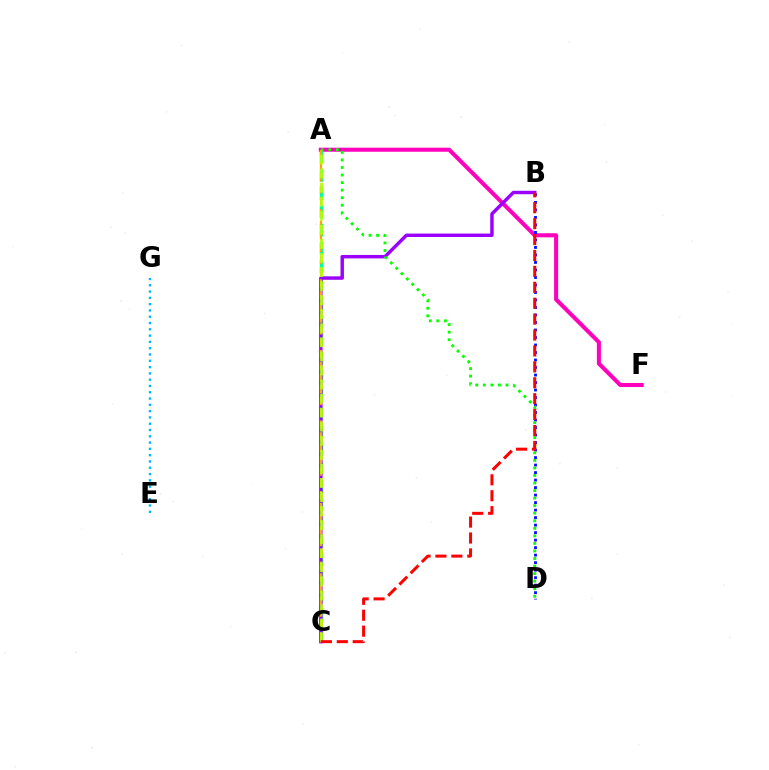{('A', 'F'): [{'color': '#ff00bd', 'line_style': 'solid', 'thickness': 2.92}], ('A', 'C'): [{'color': '#00ff9d', 'line_style': 'dashed', 'thickness': 2.49}, {'color': '#ffa500', 'line_style': 'dashed', 'thickness': 1.6}, {'color': '#b3ff00', 'line_style': 'dashed', 'thickness': 1.91}], ('B', 'C'): [{'color': '#9b00ff', 'line_style': 'solid', 'thickness': 2.47}, {'color': '#ff0000', 'line_style': 'dashed', 'thickness': 2.16}], ('E', 'G'): [{'color': '#00b5ff', 'line_style': 'dotted', 'thickness': 1.71}], ('B', 'D'): [{'color': '#0010ff', 'line_style': 'dotted', 'thickness': 2.04}], ('A', 'D'): [{'color': '#08ff00', 'line_style': 'dotted', 'thickness': 2.05}]}